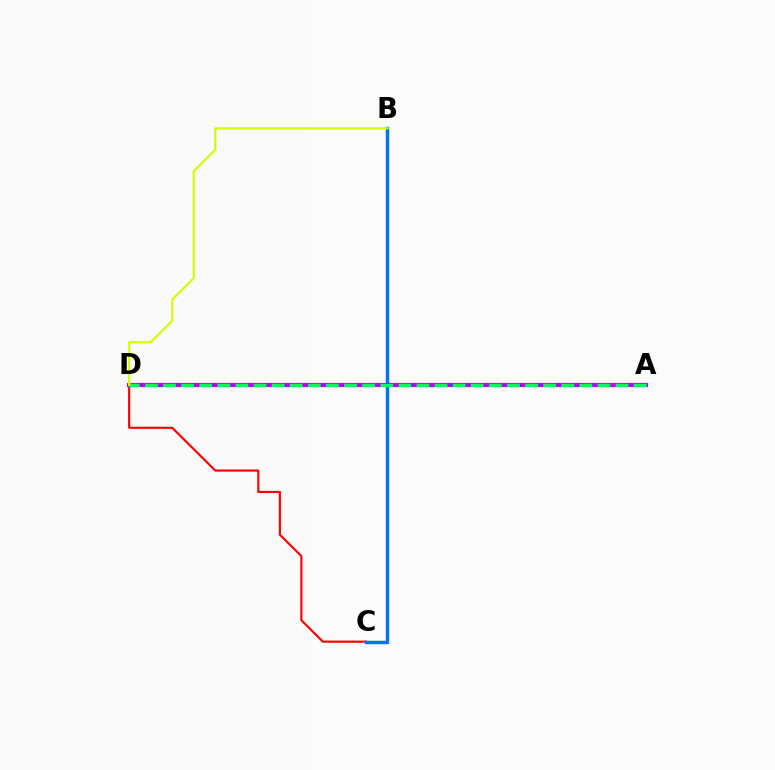{('C', 'D'): [{'color': '#ff0000', 'line_style': 'solid', 'thickness': 1.55}], ('B', 'C'): [{'color': '#0074ff', 'line_style': 'solid', 'thickness': 2.46}], ('A', 'D'): [{'color': '#b900ff', 'line_style': 'solid', 'thickness': 2.99}, {'color': '#00ff5c', 'line_style': 'dashed', 'thickness': 2.46}], ('B', 'D'): [{'color': '#d1ff00', 'line_style': 'solid', 'thickness': 1.57}]}